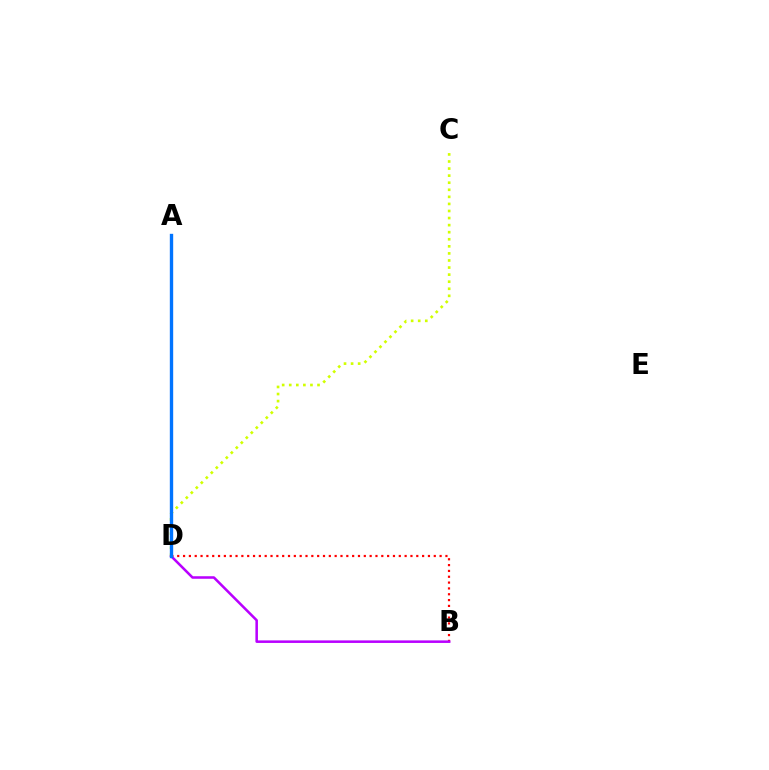{('C', 'D'): [{'color': '#d1ff00', 'line_style': 'dotted', 'thickness': 1.92}], ('B', 'D'): [{'color': '#ff0000', 'line_style': 'dotted', 'thickness': 1.58}, {'color': '#b900ff', 'line_style': 'solid', 'thickness': 1.83}], ('A', 'D'): [{'color': '#00ff5c', 'line_style': 'dashed', 'thickness': 1.99}, {'color': '#0074ff', 'line_style': 'solid', 'thickness': 2.42}]}